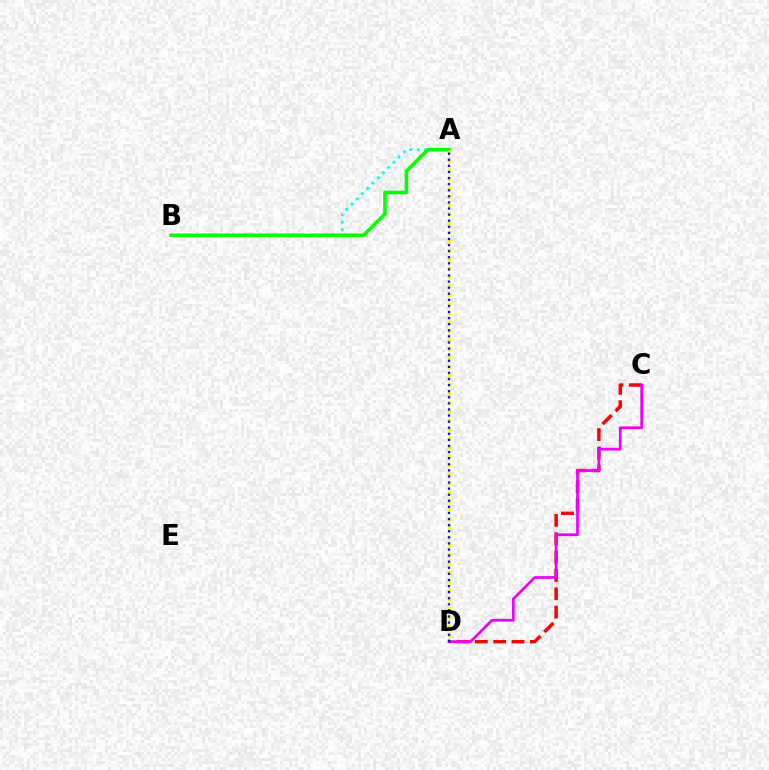{('C', 'D'): [{'color': '#ff0000', 'line_style': 'dashed', 'thickness': 2.49}, {'color': '#ee00ff', 'line_style': 'solid', 'thickness': 1.98}], ('A', 'B'): [{'color': '#00fff6', 'line_style': 'dotted', 'thickness': 2.01}, {'color': '#08ff00', 'line_style': 'solid', 'thickness': 2.58}], ('A', 'D'): [{'color': '#fcf500', 'line_style': 'dotted', 'thickness': 2.43}, {'color': '#0010ff', 'line_style': 'dotted', 'thickness': 1.65}]}